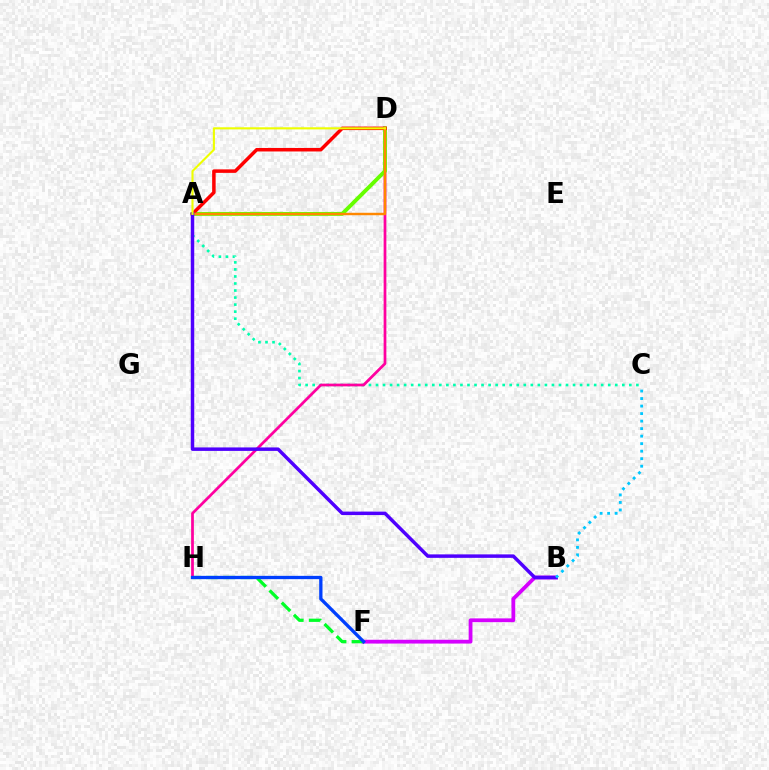{('B', 'F'): [{'color': '#d600ff', 'line_style': 'solid', 'thickness': 2.73}], ('F', 'H'): [{'color': '#00ff27', 'line_style': 'dashed', 'thickness': 2.34}, {'color': '#003fff', 'line_style': 'solid', 'thickness': 2.38}], ('A', 'C'): [{'color': '#00ffaf', 'line_style': 'dotted', 'thickness': 1.91}], ('D', 'H'): [{'color': '#ff00a0', 'line_style': 'solid', 'thickness': 1.97}], ('A', 'D'): [{'color': '#66ff00', 'line_style': 'solid', 'thickness': 2.81}, {'color': '#ff0000', 'line_style': 'solid', 'thickness': 2.52}, {'color': '#ff8800', 'line_style': 'solid', 'thickness': 1.76}, {'color': '#eeff00', 'line_style': 'solid', 'thickness': 1.52}], ('A', 'B'): [{'color': '#4f00ff', 'line_style': 'solid', 'thickness': 2.5}], ('B', 'C'): [{'color': '#00c7ff', 'line_style': 'dotted', 'thickness': 2.04}]}